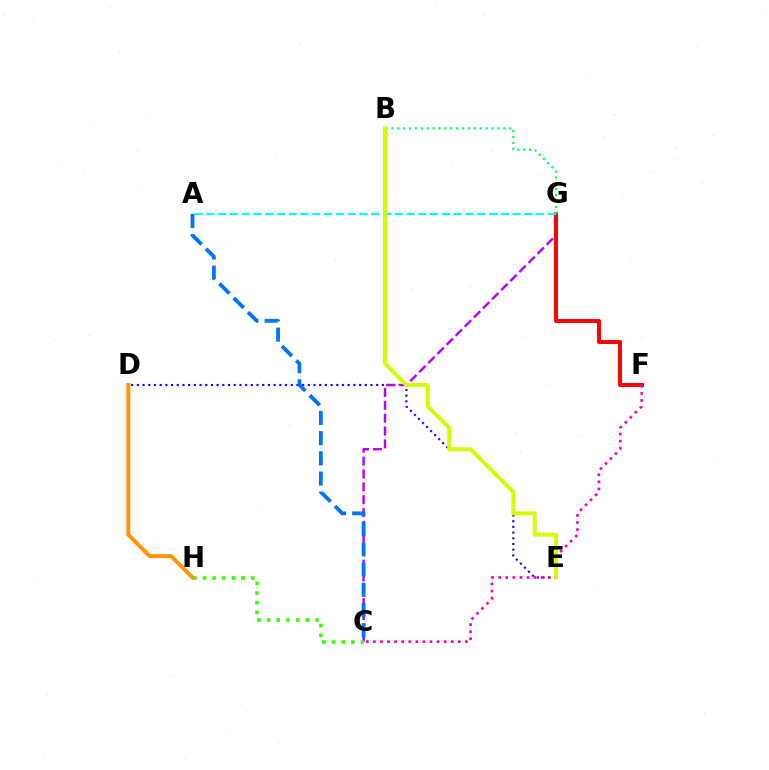{('D', 'E'): [{'color': '#2500ff', 'line_style': 'dotted', 'thickness': 1.55}], ('C', 'G'): [{'color': '#b900ff', 'line_style': 'dashed', 'thickness': 1.75}], ('F', 'G'): [{'color': '#ff0000', 'line_style': 'solid', 'thickness': 2.85}], ('A', 'G'): [{'color': '#00fff6', 'line_style': 'dashed', 'thickness': 1.6}], ('C', 'H'): [{'color': '#3dff00', 'line_style': 'dotted', 'thickness': 2.62}], ('D', 'H'): [{'color': '#ff9400', 'line_style': 'solid', 'thickness': 2.82}], ('B', 'G'): [{'color': '#00ff5c', 'line_style': 'dotted', 'thickness': 1.6}], ('C', 'F'): [{'color': '#ff00ac', 'line_style': 'dotted', 'thickness': 1.92}], ('B', 'E'): [{'color': '#d1ff00', 'line_style': 'solid', 'thickness': 2.8}], ('A', 'C'): [{'color': '#0074ff', 'line_style': 'dashed', 'thickness': 2.75}]}